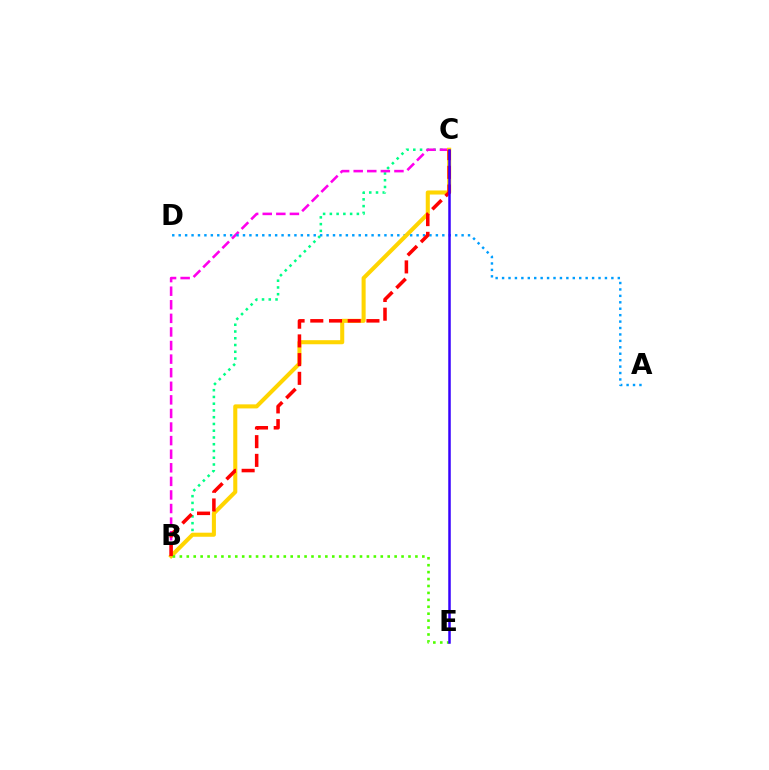{('B', 'C'): [{'color': '#00ff86', 'line_style': 'dotted', 'thickness': 1.84}, {'color': '#ff00ed', 'line_style': 'dashed', 'thickness': 1.85}, {'color': '#ffd500', 'line_style': 'solid', 'thickness': 2.92}, {'color': '#ff0000', 'line_style': 'dashed', 'thickness': 2.54}], ('A', 'D'): [{'color': '#009eff', 'line_style': 'dotted', 'thickness': 1.75}], ('B', 'E'): [{'color': '#4fff00', 'line_style': 'dotted', 'thickness': 1.88}], ('C', 'E'): [{'color': '#3700ff', 'line_style': 'solid', 'thickness': 1.8}]}